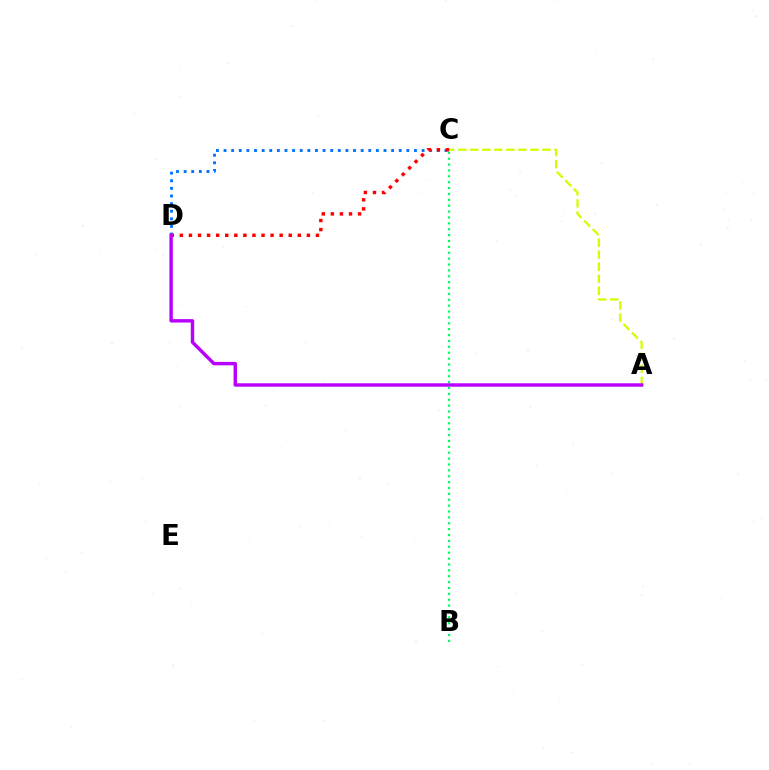{('C', 'D'): [{'color': '#0074ff', 'line_style': 'dotted', 'thickness': 2.07}, {'color': '#ff0000', 'line_style': 'dotted', 'thickness': 2.46}], ('B', 'C'): [{'color': '#00ff5c', 'line_style': 'dotted', 'thickness': 1.6}], ('A', 'C'): [{'color': '#d1ff00', 'line_style': 'dashed', 'thickness': 1.63}], ('A', 'D'): [{'color': '#b900ff', 'line_style': 'solid', 'thickness': 2.47}]}